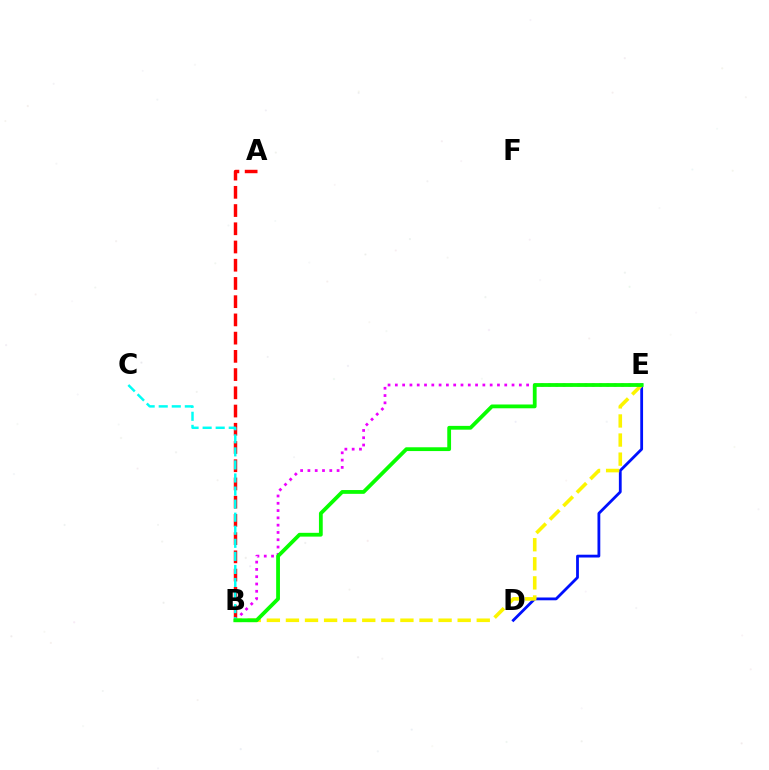{('D', 'E'): [{'color': '#0010ff', 'line_style': 'solid', 'thickness': 2.01}], ('B', 'E'): [{'color': '#ee00ff', 'line_style': 'dotted', 'thickness': 1.98}, {'color': '#fcf500', 'line_style': 'dashed', 'thickness': 2.59}, {'color': '#08ff00', 'line_style': 'solid', 'thickness': 2.73}], ('A', 'B'): [{'color': '#ff0000', 'line_style': 'dashed', 'thickness': 2.48}], ('B', 'C'): [{'color': '#00fff6', 'line_style': 'dashed', 'thickness': 1.77}]}